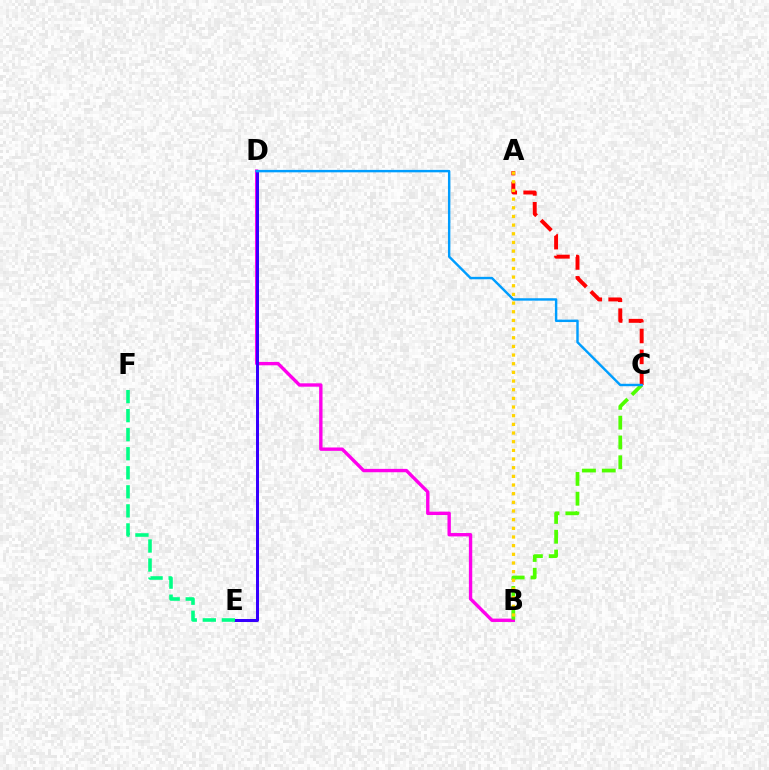{('B', 'D'): [{'color': '#ff00ed', 'line_style': 'solid', 'thickness': 2.43}], ('B', 'C'): [{'color': '#4fff00', 'line_style': 'dashed', 'thickness': 2.69}], ('A', 'C'): [{'color': '#ff0000', 'line_style': 'dashed', 'thickness': 2.83}], ('D', 'E'): [{'color': '#3700ff', 'line_style': 'solid', 'thickness': 2.15}], ('E', 'F'): [{'color': '#00ff86', 'line_style': 'dashed', 'thickness': 2.59}], ('C', 'D'): [{'color': '#009eff', 'line_style': 'solid', 'thickness': 1.75}], ('A', 'B'): [{'color': '#ffd500', 'line_style': 'dotted', 'thickness': 2.35}]}